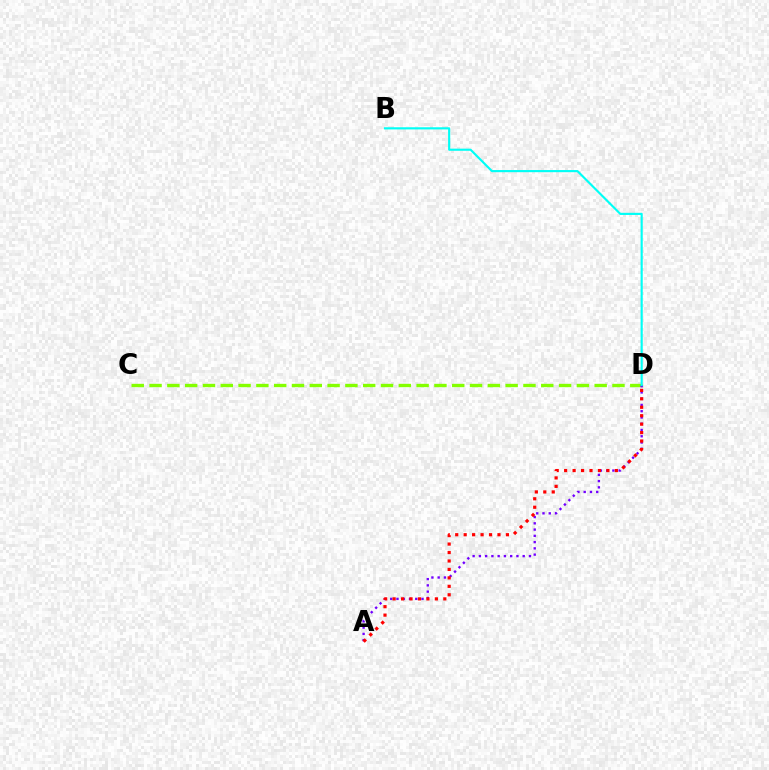{('C', 'D'): [{'color': '#84ff00', 'line_style': 'dashed', 'thickness': 2.42}], ('A', 'D'): [{'color': '#7200ff', 'line_style': 'dotted', 'thickness': 1.7}, {'color': '#ff0000', 'line_style': 'dotted', 'thickness': 2.3}], ('B', 'D'): [{'color': '#00fff6', 'line_style': 'solid', 'thickness': 1.54}]}